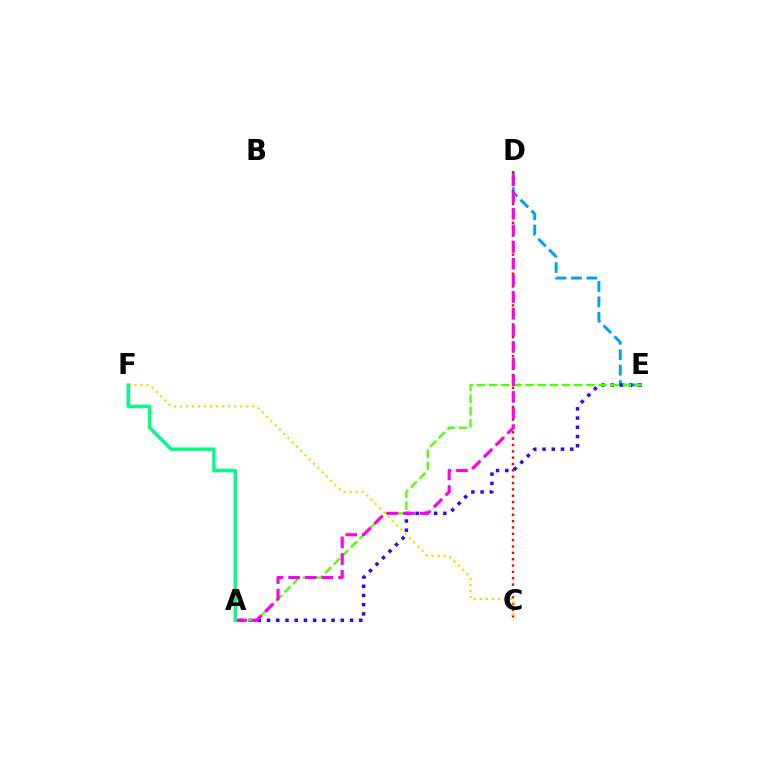{('D', 'E'): [{'color': '#009eff', 'line_style': 'dashed', 'thickness': 2.1}], ('C', 'D'): [{'color': '#ff0000', 'line_style': 'dotted', 'thickness': 1.72}], ('A', 'E'): [{'color': '#3700ff', 'line_style': 'dotted', 'thickness': 2.51}, {'color': '#4fff00', 'line_style': 'dashed', 'thickness': 1.65}], ('C', 'F'): [{'color': '#ffd500', 'line_style': 'dotted', 'thickness': 1.64}], ('A', 'D'): [{'color': '#ff00ed', 'line_style': 'dashed', 'thickness': 2.26}], ('A', 'F'): [{'color': '#00ff86', 'line_style': 'solid', 'thickness': 2.49}]}